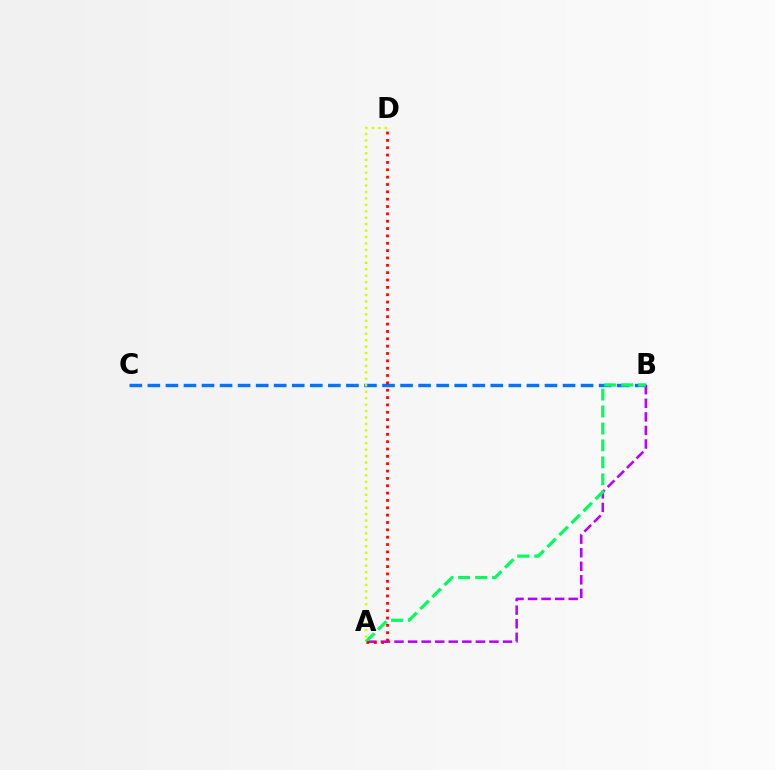{('B', 'C'): [{'color': '#0074ff', 'line_style': 'dashed', 'thickness': 2.45}], ('A', 'B'): [{'color': '#b900ff', 'line_style': 'dashed', 'thickness': 1.84}, {'color': '#00ff5c', 'line_style': 'dashed', 'thickness': 2.3}], ('A', 'D'): [{'color': '#ff0000', 'line_style': 'dotted', 'thickness': 2.0}, {'color': '#d1ff00', 'line_style': 'dotted', 'thickness': 1.75}]}